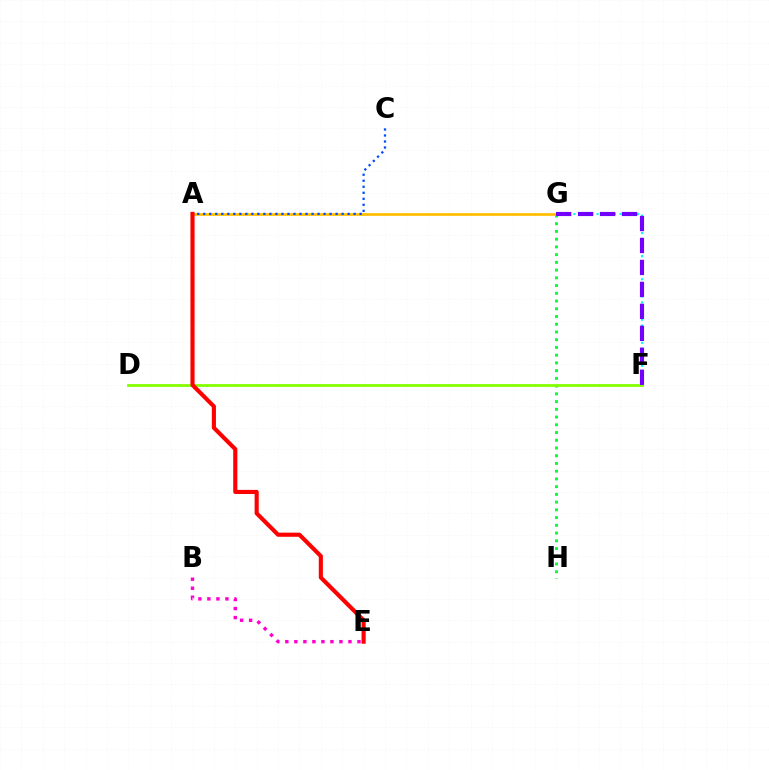{('G', 'H'): [{'color': '#00ff39', 'line_style': 'dotted', 'thickness': 2.1}], ('F', 'G'): [{'color': '#00fff6', 'line_style': 'dotted', 'thickness': 1.57}, {'color': '#7200ff', 'line_style': 'dashed', 'thickness': 2.98}], ('A', 'G'): [{'color': '#ffbd00', 'line_style': 'solid', 'thickness': 1.95}], ('D', 'F'): [{'color': '#84ff00', 'line_style': 'solid', 'thickness': 2.01}], ('A', 'C'): [{'color': '#004bff', 'line_style': 'dotted', 'thickness': 1.63}], ('A', 'E'): [{'color': '#ff0000', 'line_style': 'solid', 'thickness': 2.97}], ('B', 'E'): [{'color': '#ff00cf', 'line_style': 'dotted', 'thickness': 2.45}]}